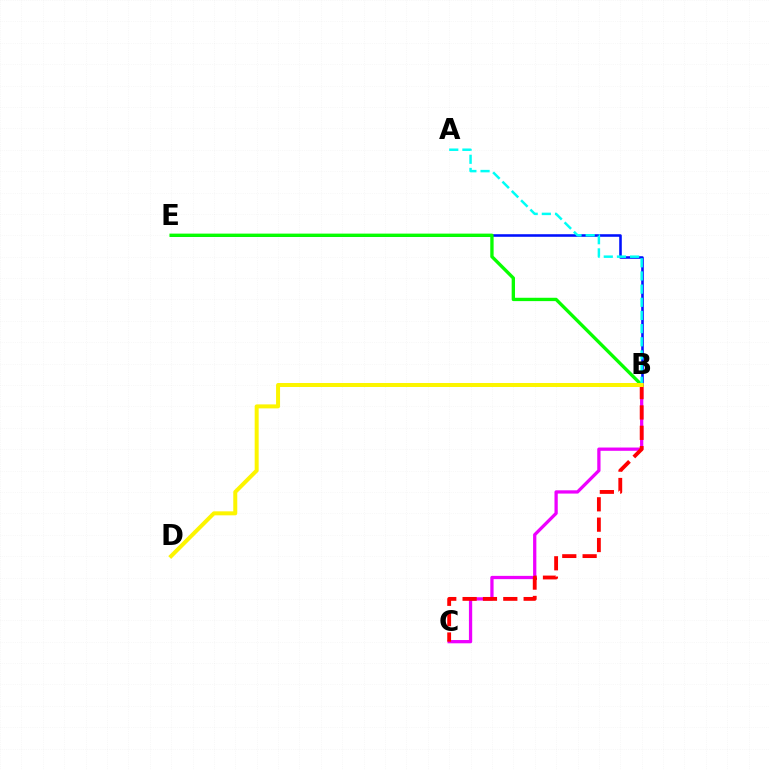{('B', 'E'): [{'color': '#0010ff', 'line_style': 'solid', 'thickness': 1.85}, {'color': '#08ff00', 'line_style': 'solid', 'thickness': 2.4}], ('B', 'C'): [{'color': '#ee00ff', 'line_style': 'solid', 'thickness': 2.35}, {'color': '#ff0000', 'line_style': 'dashed', 'thickness': 2.76}], ('A', 'B'): [{'color': '#00fff6', 'line_style': 'dashed', 'thickness': 1.79}], ('B', 'D'): [{'color': '#fcf500', 'line_style': 'solid', 'thickness': 2.87}]}